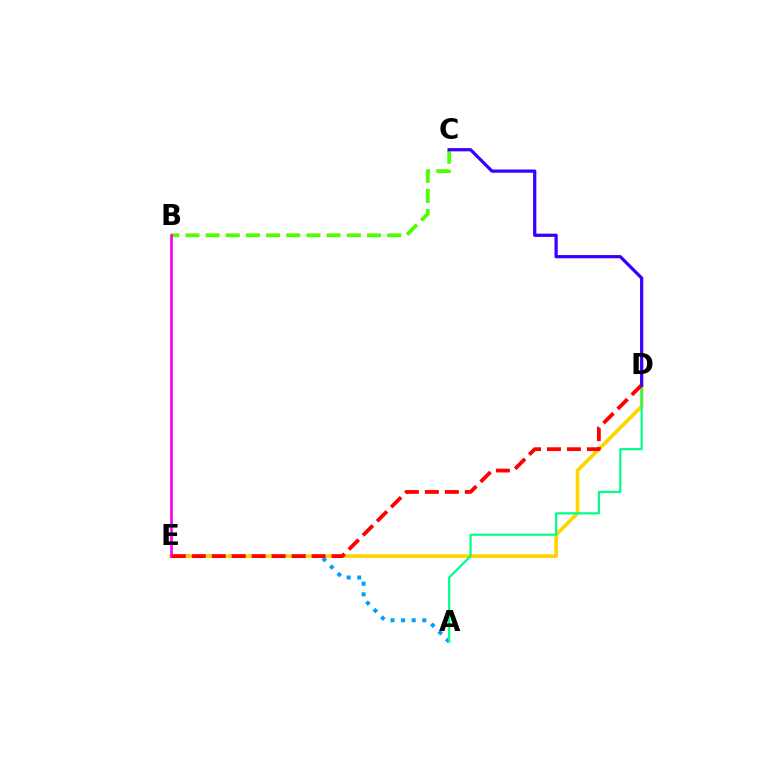{('A', 'E'): [{'color': '#009eff', 'line_style': 'dotted', 'thickness': 2.88}], ('D', 'E'): [{'color': '#ffd500', 'line_style': 'solid', 'thickness': 2.63}, {'color': '#ff0000', 'line_style': 'dashed', 'thickness': 2.71}], ('A', 'D'): [{'color': '#00ff86', 'line_style': 'solid', 'thickness': 1.59}], ('B', 'C'): [{'color': '#4fff00', 'line_style': 'dashed', 'thickness': 2.74}], ('B', 'E'): [{'color': '#ff00ed', 'line_style': 'solid', 'thickness': 1.93}], ('C', 'D'): [{'color': '#3700ff', 'line_style': 'solid', 'thickness': 2.33}]}